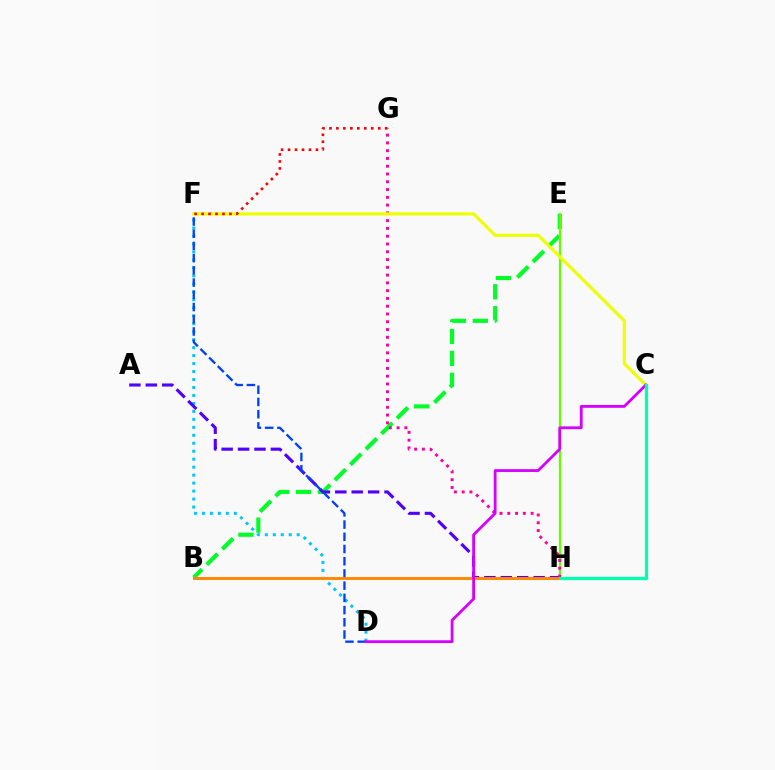{('B', 'E'): [{'color': '#00ff27', 'line_style': 'dashed', 'thickness': 2.98}], ('E', 'H'): [{'color': '#66ff00', 'line_style': 'solid', 'thickness': 1.62}], ('D', 'F'): [{'color': '#00c7ff', 'line_style': 'dotted', 'thickness': 2.17}, {'color': '#003fff', 'line_style': 'dashed', 'thickness': 1.66}], ('A', 'H'): [{'color': '#4f00ff', 'line_style': 'dashed', 'thickness': 2.23}], ('G', 'H'): [{'color': '#ff00a0', 'line_style': 'dotted', 'thickness': 2.11}], ('B', 'H'): [{'color': '#ff8800', 'line_style': 'solid', 'thickness': 2.11}], ('C', 'F'): [{'color': '#eeff00', 'line_style': 'solid', 'thickness': 2.26}], ('C', 'D'): [{'color': '#d600ff', 'line_style': 'solid', 'thickness': 2.02}], ('F', 'G'): [{'color': '#ff0000', 'line_style': 'dotted', 'thickness': 1.89}], ('C', 'H'): [{'color': '#00ffaf', 'line_style': 'solid', 'thickness': 2.32}]}